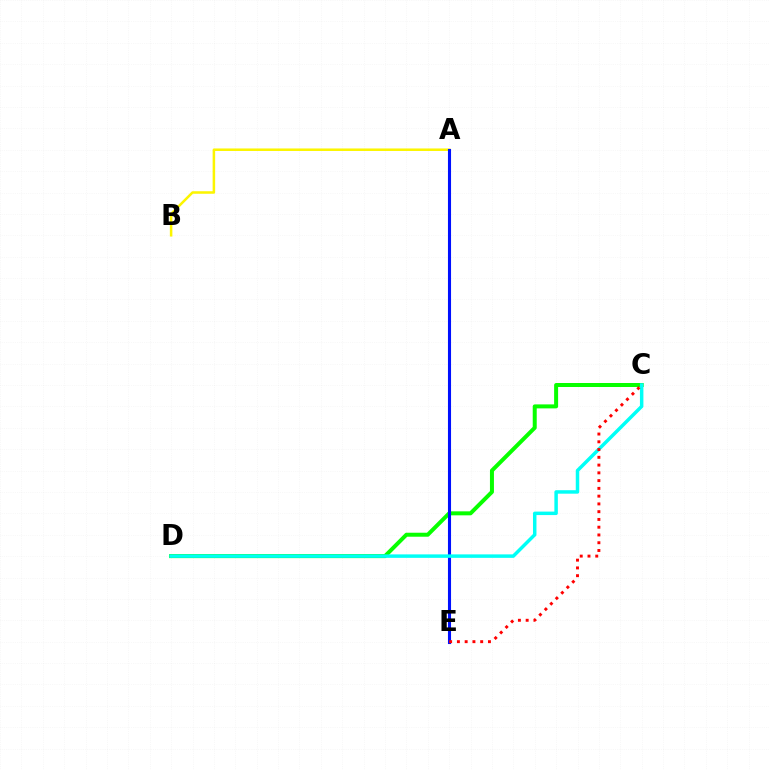{('A', 'E'): [{'color': '#ee00ff', 'line_style': 'solid', 'thickness': 1.95}, {'color': '#0010ff', 'line_style': 'solid', 'thickness': 2.22}], ('A', 'B'): [{'color': '#fcf500', 'line_style': 'solid', 'thickness': 1.82}], ('C', 'D'): [{'color': '#08ff00', 'line_style': 'solid', 'thickness': 2.87}, {'color': '#00fff6', 'line_style': 'solid', 'thickness': 2.5}], ('C', 'E'): [{'color': '#ff0000', 'line_style': 'dotted', 'thickness': 2.11}]}